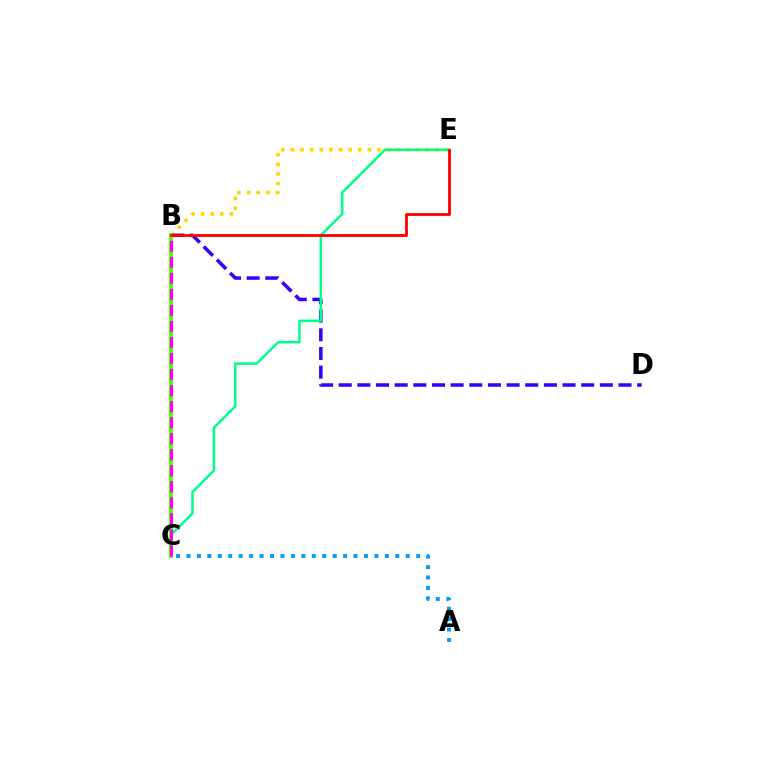{('A', 'C'): [{'color': '#009eff', 'line_style': 'dotted', 'thickness': 2.84}], ('B', 'E'): [{'color': '#ffd500', 'line_style': 'dotted', 'thickness': 2.62}, {'color': '#ff0000', 'line_style': 'solid', 'thickness': 2.04}], ('B', 'D'): [{'color': '#3700ff', 'line_style': 'dashed', 'thickness': 2.53}], ('C', 'E'): [{'color': '#00ff86', 'line_style': 'solid', 'thickness': 1.8}], ('B', 'C'): [{'color': '#4fff00', 'line_style': 'solid', 'thickness': 2.84}, {'color': '#ff00ed', 'line_style': 'dashed', 'thickness': 2.18}]}